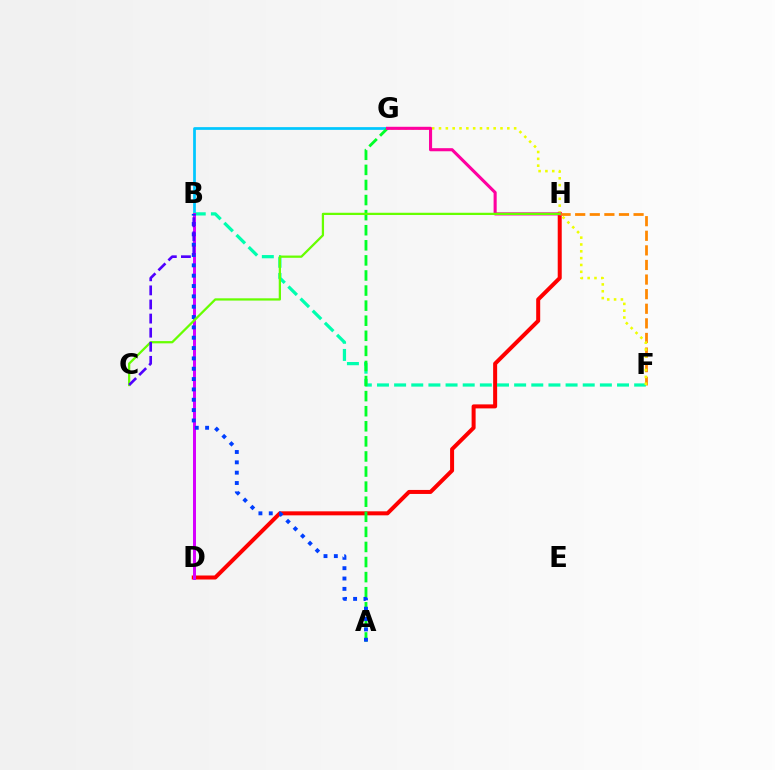{('B', 'G'): [{'color': '#00c7ff', 'line_style': 'solid', 'thickness': 1.97}], ('D', 'H'): [{'color': '#ff0000', 'line_style': 'solid', 'thickness': 2.88}], ('F', 'H'): [{'color': '#ff8800', 'line_style': 'dashed', 'thickness': 1.98}], ('B', 'F'): [{'color': '#00ffaf', 'line_style': 'dashed', 'thickness': 2.33}], ('A', 'G'): [{'color': '#00ff27', 'line_style': 'dashed', 'thickness': 2.05}], ('B', 'D'): [{'color': '#d600ff', 'line_style': 'solid', 'thickness': 2.15}], ('A', 'B'): [{'color': '#003fff', 'line_style': 'dotted', 'thickness': 2.81}], ('F', 'G'): [{'color': '#eeff00', 'line_style': 'dotted', 'thickness': 1.86}], ('G', 'H'): [{'color': '#ff00a0', 'line_style': 'solid', 'thickness': 2.22}], ('C', 'H'): [{'color': '#66ff00', 'line_style': 'solid', 'thickness': 1.62}], ('B', 'C'): [{'color': '#4f00ff', 'line_style': 'dashed', 'thickness': 1.91}]}